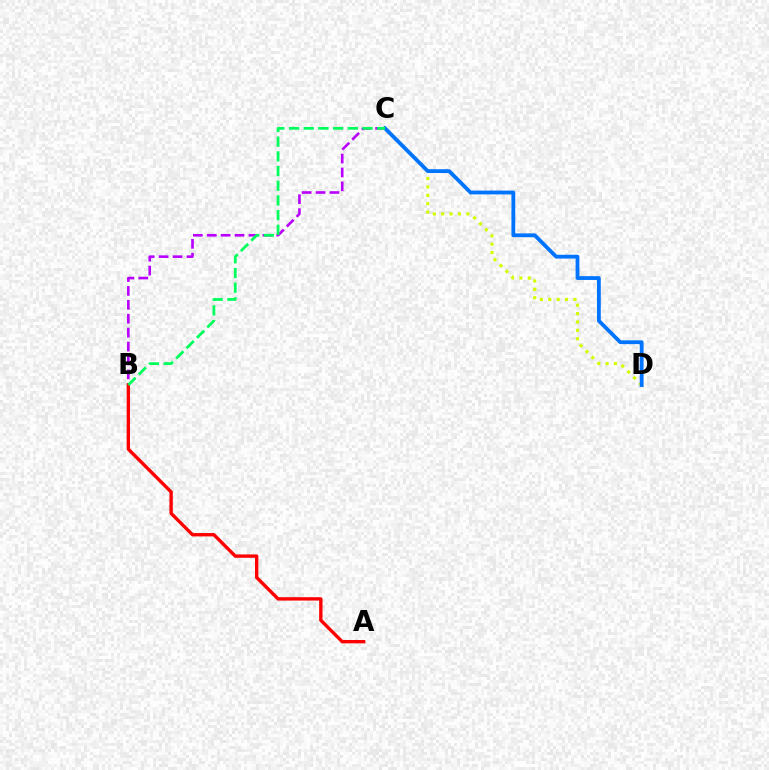{('B', 'C'): [{'color': '#b900ff', 'line_style': 'dashed', 'thickness': 1.89}, {'color': '#00ff5c', 'line_style': 'dashed', 'thickness': 2.0}], ('C', 'D'): [{'color': '#d1ff00', 'line_style': 'dotted', 'thickness': 2.28}, {'color': '#0074ff', 'line_style': 'solid', 'thickness': 2.74}], ('A', 'B'): [{'color': '#ff0000', 'line_style': 'solid', 'thickness': 2.42}]}